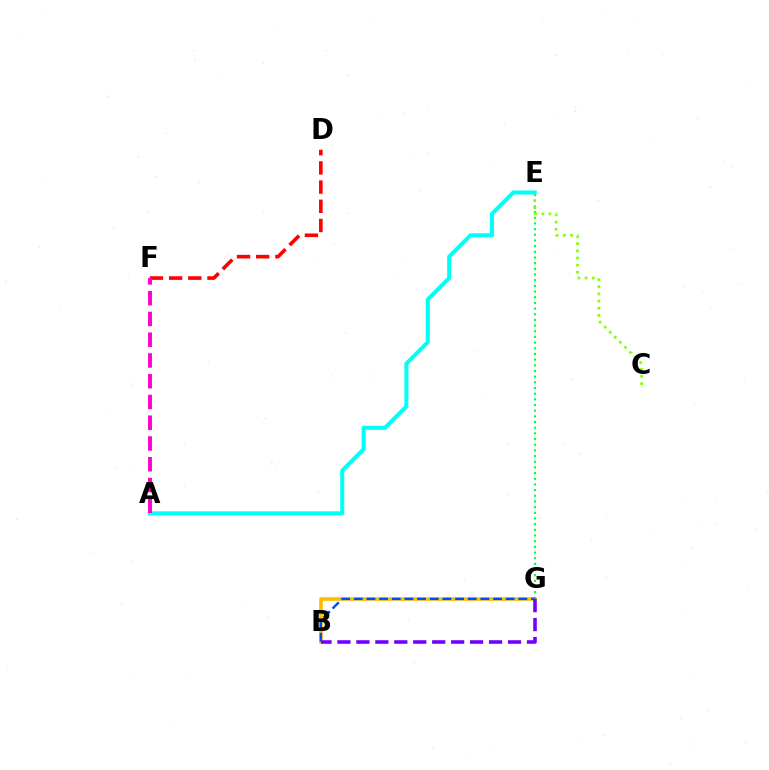{('B', 'G'): [{'color': '#ffbd00', 'line_style': 'solid', 'thickness': 2.6}, {'color': '#7200ff', 'line_style': 'dashed', 'thickness': 2.57}, {'color': '#004bff', 'line_style': 'dashed', 'thickness': 1.72}], ('E', 'G'): [{'color': '#00ff39', 'line_style': 'dotted', 'thickness': 1.54}], ('C', 'E'): [{'color': '#84ff00', 'line_style': 'dotted', 'thickness': 1.95}], ('A', 'E'): [{'color': '#00fff6', 'line_style': 'solid', 'thickness': 2.9}], ('D', 'F'): [{'color': '#ff0000', 'line_style': 'dashed', 'thickness': 2.61}], ('A', 'F'): [{'color': '#ff00cf', 'line_style': 'dashed', 'thickness': 2.82}]}